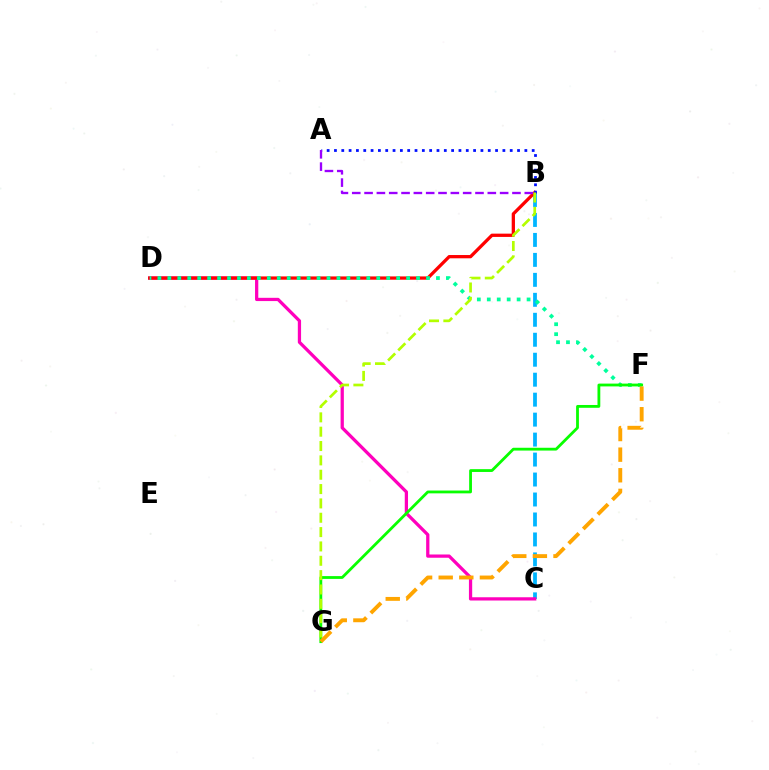{('B', 'C'): [{'color': '#00b5ff', 'line_style': 'dashed', 'thickness': 2.71}], ('C', 'D'): [{'color': '#ff00bd', 'line_style': 'solid', 'thickness': 2.34}], ('B', 'D'): [{'color': '#ff0000', 'line_style': 'solid', 'thickness': 2.36}], ('D', 'F'): [{'color': '#00ff9d', 'line_style': 'dotted', 'thickness': 2.7}], ('F', 'G'): [{'color': '#08ff00', 'line_style': 'solid', 'thickness': 2.02}, {'color': '#ffa500', 'line_style': 'dashed', 'thickness': 2.8}], ('A', 'B'): [{'color': '#0010ff', 'line_style': 'dotted', 'thickness': 1.99}, {'color': '#9b00ff', 'line_style': 'dashed', 'thickness': 1.67}], ('B', 'G'): [{'color': '#b3ff00', 'line_style': 'dashed', 'thickness': 1.95}]}